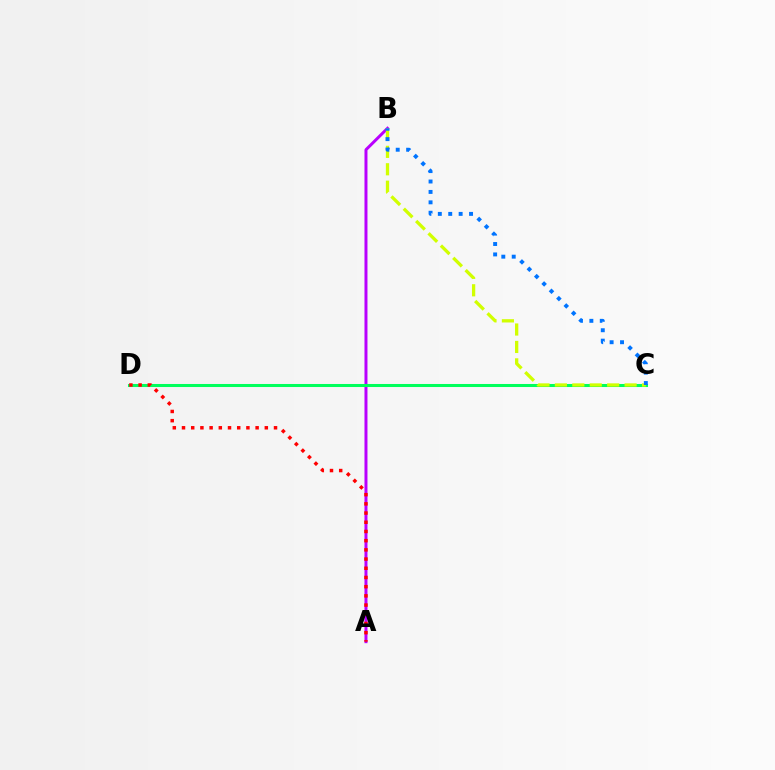{('A', 'B'): [{'color': '#b900ff', 'line_style': 'solid', 'thickness': 2.15}], ('C', 'D'): [{'color': '#00ff5c', 'line_style': 'solid', 'thickness': 2.19}], ('B', 'C'): [{'color': '#d1ff00', 'line_style': 'dashed', 'thickness': 2.37}, {'color': '#0074ff', 'line_style': 'dotted', 'thickness': 2.83}], ('A', 'D'): [{'color': '#ff0000', 'line_style': 'dotted', 'thickness': 2.5}]}